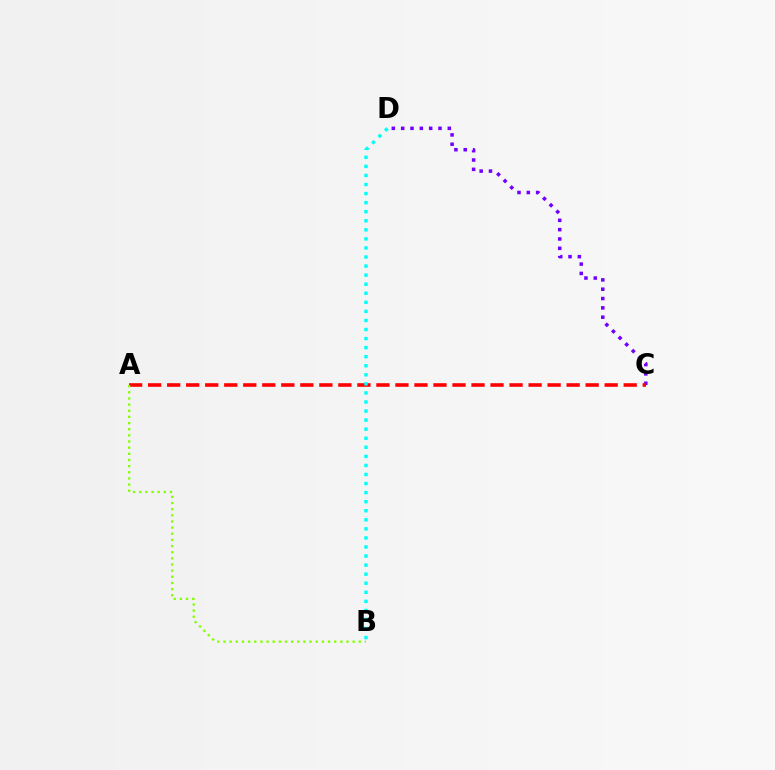{('C', 'D'): [{'color': '#7200ff', 'line_style': 'dotted', 'thickness': 2.53}], ('A', 'C'): [{'color': '#ff0000', 'line_style': 'dashed', 'thickness': 2.58}], ('B', 'D'): [{'color': '#00fff6', 'line_style': 'dotted', 'thickness': 2.46}], ('A', 'B'): [{'color': '#84ff00', 'line_style': 'dotted', 'thickness': 1.67}]}